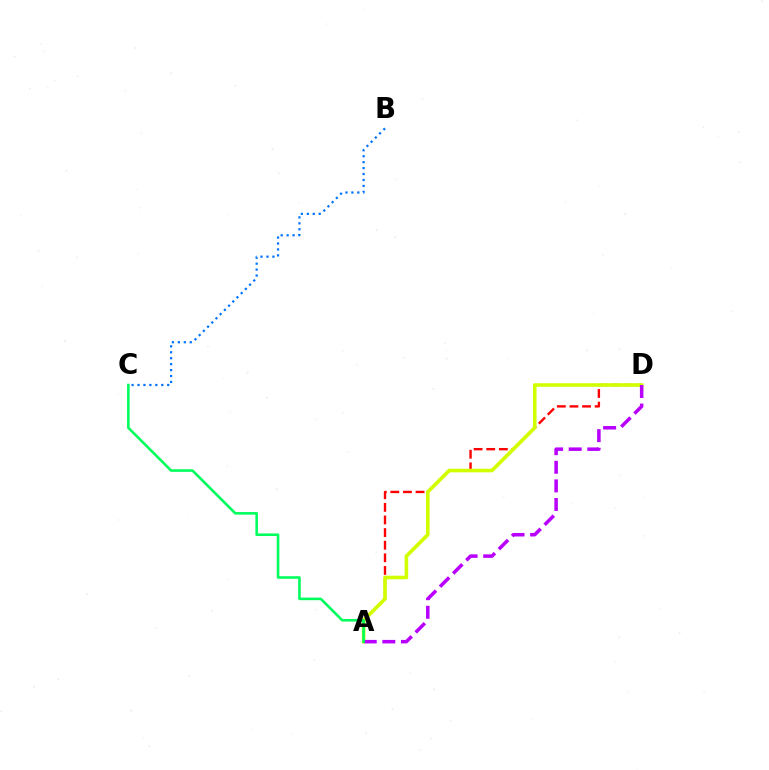{('A', 'D'): [{'color': '#ff0000', 'line_style': 'dashed', 'thickness': 1.71}, {'color': '#d1ff00', 'line_style': 'solid', 'thickness': 2.59}, {'color': '#b900ff', 'line_style': 'dashed', 'thickness': 2.53}], ('B', 'C'): [{'color': '#0074ff', 'line_style': 'dotted', 'thickness': 1.61}], ('A', 'C'): [{'color': '#00ff5c', 'line_style': 'solid', 'thickness': 1.87}]}